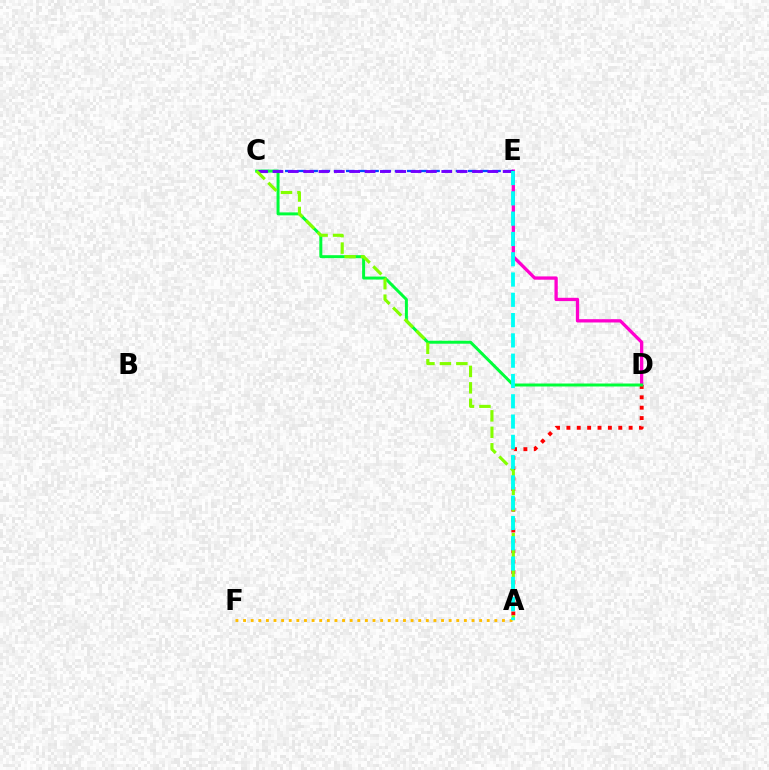{('D', 'E'): [{'color': '#ff00cf', 'line_style': 'solid', 'thickness': 2.37}], ('A', 'D'): [{'color': '#ff0000', 'line_style': 'dotted', 'thickness': 2.82}], ('C', 'E'): [{'color': '#004bff', 'line_style': 'dashed', 'thickness': 1.66}, {'color': '#7200ff', 'line_style': 'dashed', 'thickness': 2.08}], ('A', 'F'): [{'color': '#ffbd00', 'line_style': 'dotted', 'thickness': 2.07}], ('C', 'D'): [{'color': '#00ff39', 'line_style': 'solid', 'thickness': 2.14}], ('A', 'C'): [{'color': '#84ff00', 'line_style': 'dashed', 'thickness': 2.24}], ('A', 'E'): [{'color': '#00fff6', 'line_style': 'dashed', 'thickness': 2.76}]}